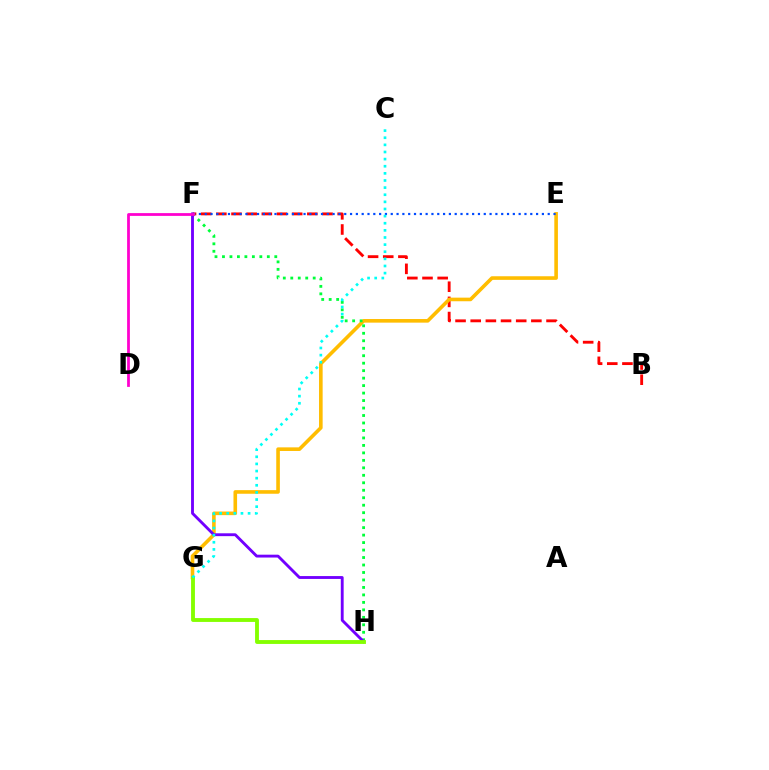{('B', 'F'): [{'color': '#ff0000', 'line_style': 'dashed', 'thickness': 2.06}], ('E', 'G'): [{'color': '#ffbd00', 'line_style': 'solid', 'thickness': 2.6}], ('E', 'F'): [{'color': '#004bff', 'line_style': 'dotted', 'thickness': 1.58}], ('F', 'H'): [{'color': '#00ff39', 'line_style': 'dotted', 'thickness': 2.03}, {'color': '#7200ff', 'line_style': 'solid', 'thickness': 2.06}], ('G', 'H'): [{'color': '#84ff00', 'line_style': 'solid', 'thickness': 2.78}], ('C', 'G'): [{'color': '#00fff6', 'line_style': 'dotted', 'thickness': 1.94}], ('D', 'F'): [{'color': '#ff00cf', 'line_style': 'solid', 'thickness': 2.0}]}